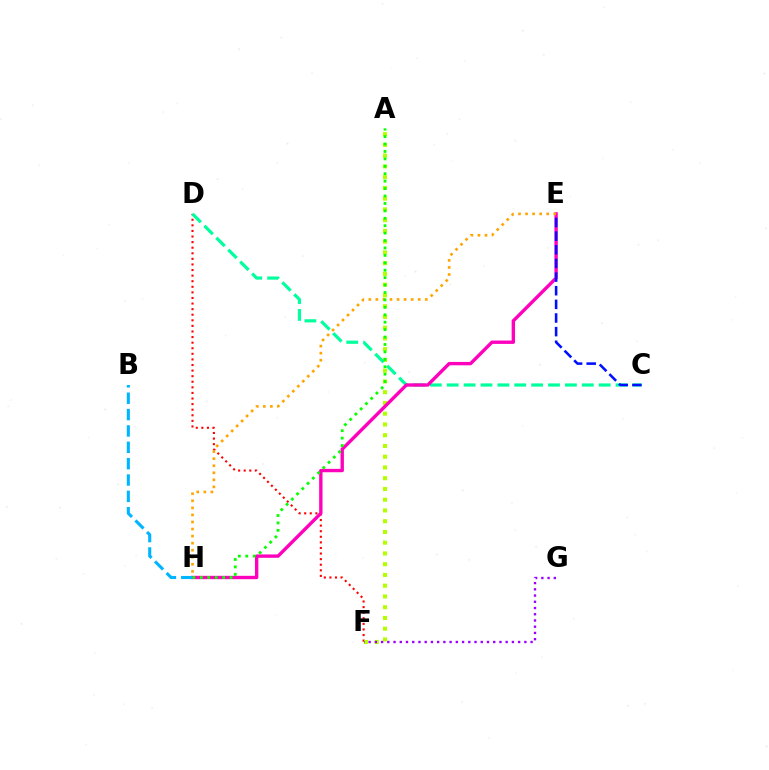{('D', 'F'): [{'color': '#ff0000', 'line_style': 'dotted', 'thickness': 1.52}], ('A', 'F'): [{'color': '#b3ff00', 'line_style': 'dotted', 'thickness': 2.92}], ('C', 'D'): [{'color': '#00ff9d', 'line_style': 'dashed', 'thickness': 2.29}], ('E', 'H'): [{'color': '#ff00bd', 'line_style': 'solid', 'thickness': 2.42}, {'color': '#ffa500', 'line_style': 'dotted', 'thickness': 1.92}], ('F', 'G'): [{'color': '#9b00ff', 'line_style': 'dotted', 'thickness': 1.69}], ('B', 'H'): [{'color': '#00b5ff', 'line_style': 'dashed', 'thickness': 2.22}], ('C', 'E'): [{'color': '#0010ff', 'line_style': 'dashed', 'thickness': 1.85}], ('A', 'H'): [{'color': '#08ff00', 'line_style': 'dotted', 'thickness': 2.02}]}